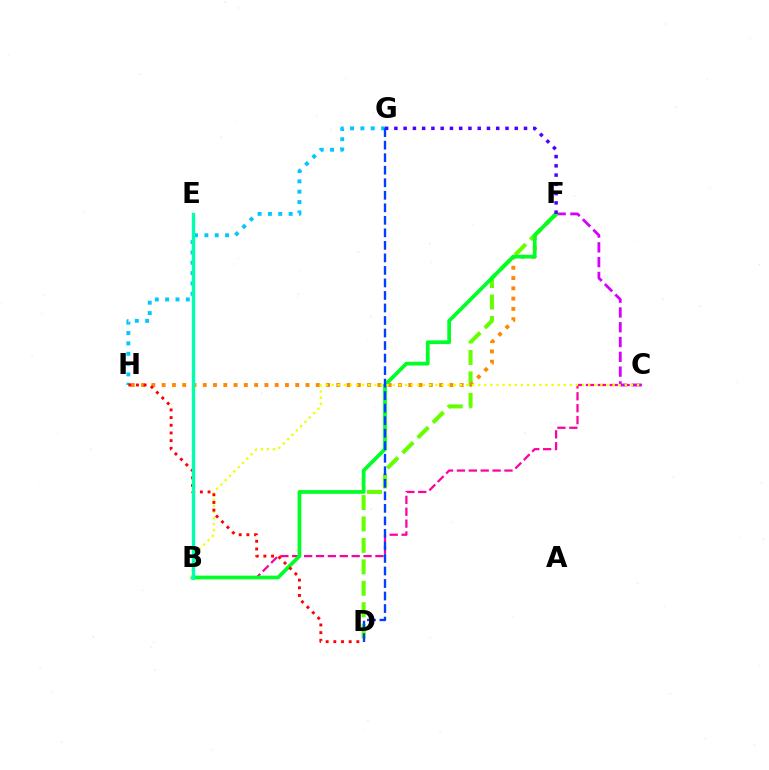{('D', 'F'): [{'color': '#66ff00', 'line_style': 'dashed', 'thickness': 2.91}], ('B', 'C'): [{'color': '#ff00a0', 'line_style': 'dashed', 'thickness': 1.61}, {'color': '#eeff00', 'line_style': 'dotted', 'thickness': 1.66}], ('C', 'F'): [{'color': '#d600ff', 'line_style': 'dashed', 'thickness': 2.01}], ('F', 'H'): [{'color': '#ff8800', 'line_style': 'dotted', 'thickness': 2.79}], ('B', 'F'): [{'color': '#00ff27', 'line_style': 'solid', 'thickness': 2.68}], ('F', 'G'): [{'color': '#4f00ff', 'line_style': 'dotted', 'thickness': 2.52}], ('G', 'H'): [{'color': '#00c7ff', 'line_style': 'dotted', 'thickness': 2.81}], ('D', 'H'): [{'color': '#ff0000', 'line_style': 'dotted', 'thickness': 2.09}], ('D', 'G'): [{'color': '#003fff', 'line_style': 'dashed', 'thickness': 1.7}], ('B', 'E'): [{'color': '#00ffaf', 'line_style': 'solid', 'thickness': 2.42}]}